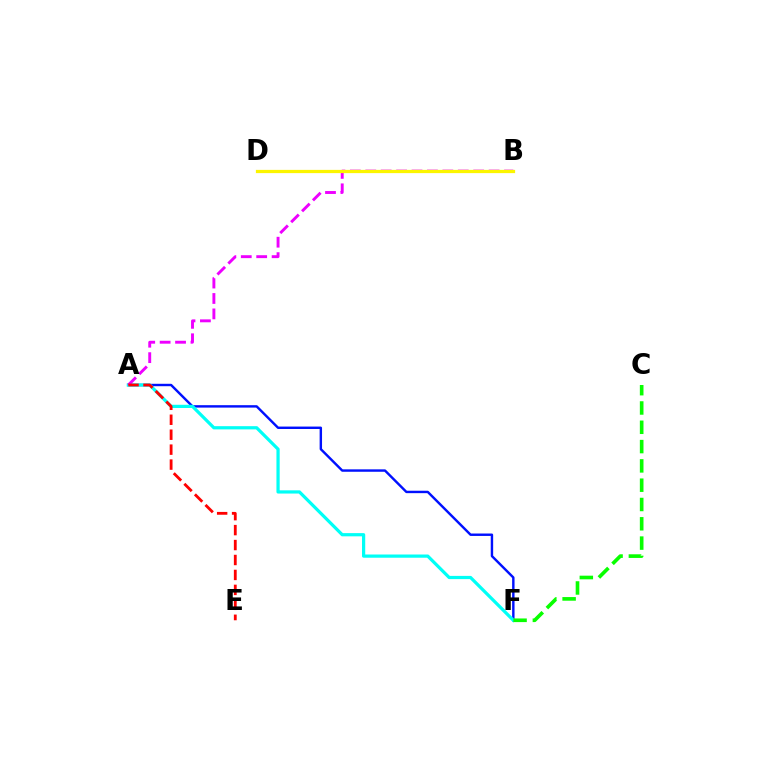{('A', 'F'): [{'color': '#0010ff', 'line_style': 'solid', 'thickness': 1.74}, {'color': '#00fff6', 'line_style': 'solid', 'thickness': 2.32}], ('A', 'B'): [{'color': '#ee00ff', 'line_style': 'dashed', 'thickness': 2.09}], ('A', 'E'): [{'color': '#ff0000', 'line_style': 'dashed', 'thickness': 2.03}], ('C', 'F'): [{'color': '#08ff00', 'line_style': 'dashed', 'thickness': 2.62}], ('B', 'D'): [{'color': '#fcf500', 'line_style': 'solid', 'thickness': 2.33}]}